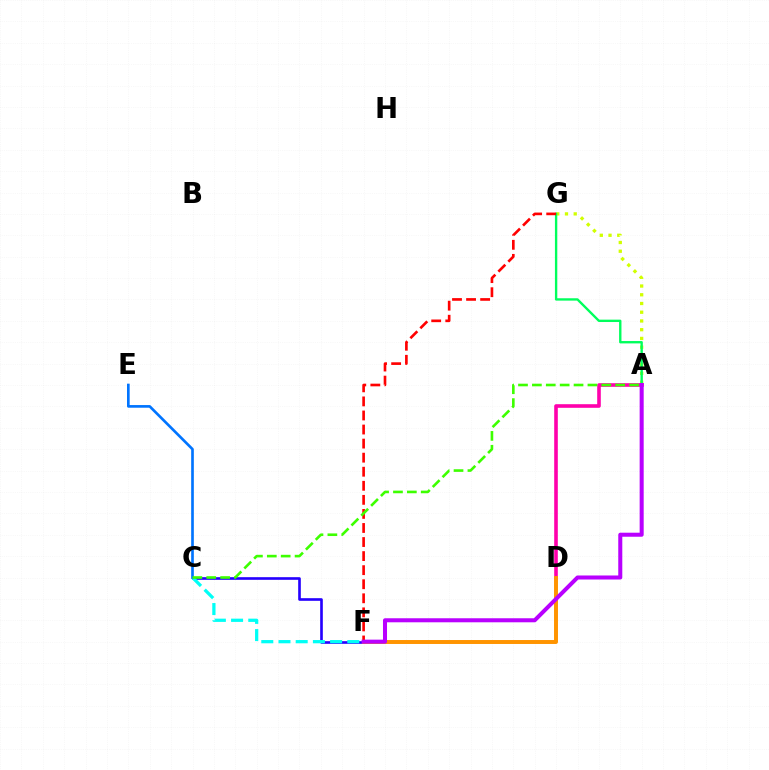{('A', 'G'): [{'color': '#d1ff00', 'line_style': 'dotted', 'thickness': 2.37}, {'color': '#00ff5c', 'line_style': 'solid', 'thickness': 1.7}], ('A', 'D'): [{'color': '#ff00ac', 'line_style': 'solid', 'thickness': 2.6}], ('C', 'F'): [{'color': '#2500ff', 'line_style': 'solid', 'thickness': 1.9}, {'color': '#00fff6', 'line_style': 'dashed', 'thickness': 2.34}], ('C', 'E'): [{'color': '#0074ff', 'line_style': 'solid', 'thickness': 1.91}], ('D', 'F'): [{'color': '#ff9400', 'line_style': 'solid', 'thickness': 2.84}], ('F', 'G'): [{'color': '#ff0000', 'line_style': 'dashed', 'thickness': 1.91}], ('A', 'F'): [{'color': '#b900ff', 'line_style': 'solid', 'thickness': 2.9}], ('A', 'C'): [{'color': '#3dff00', 'line_style': 'dashed', 'thickness': 1.89}]}